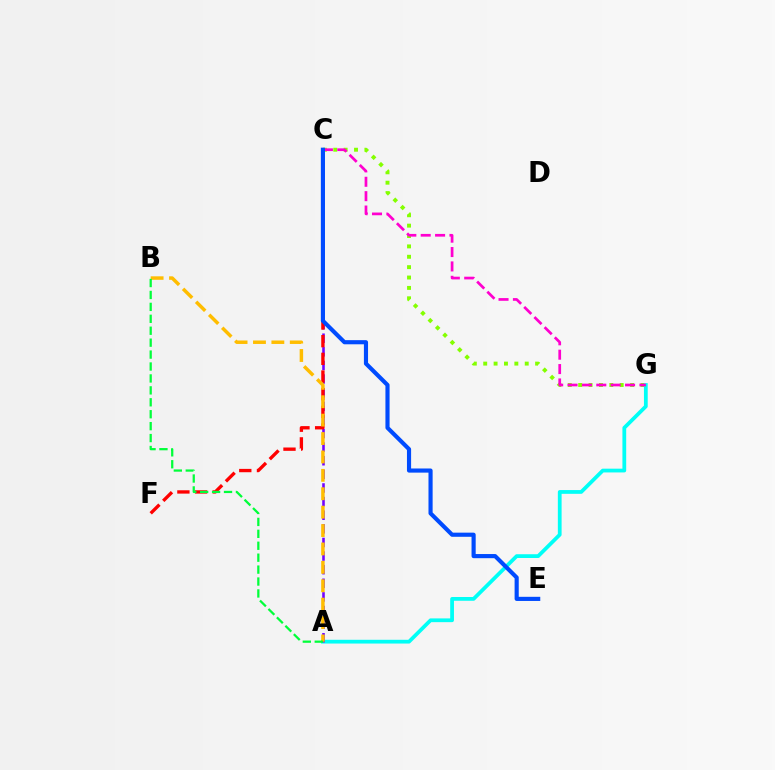{('C', 'G'): [{'color': '#84ff00', 'line_style': 'dotted', 'thickness': 2.82}, {'color': '#ff00cf', 'line_style': 'dashed', 'thickness': 1.95}], ('A', 'G'): [{'color': '#00fff6', 'line_style': 'solid', 'thickness': 2.71}], ('A', 'C'): [{'color': '#7200ff', 'line_style': 'dashed', 'thickness': 1.85}], ('C', 'F'): [{'color': '#ff0000', 'line_style': 'dashed', 'thickness': 2.4}], ('A', 'B'): [{'color': '#ffbd00', 'line_style': 'dashed', 'thickness': 2.5}, {'color': '#00ff39', 'line_style': 'dashed', 'thickness': 1.62}], ('C', 'E'): [{'color': '#004bff', 'line_style': 'solid', 'thickness': 2.98}]}